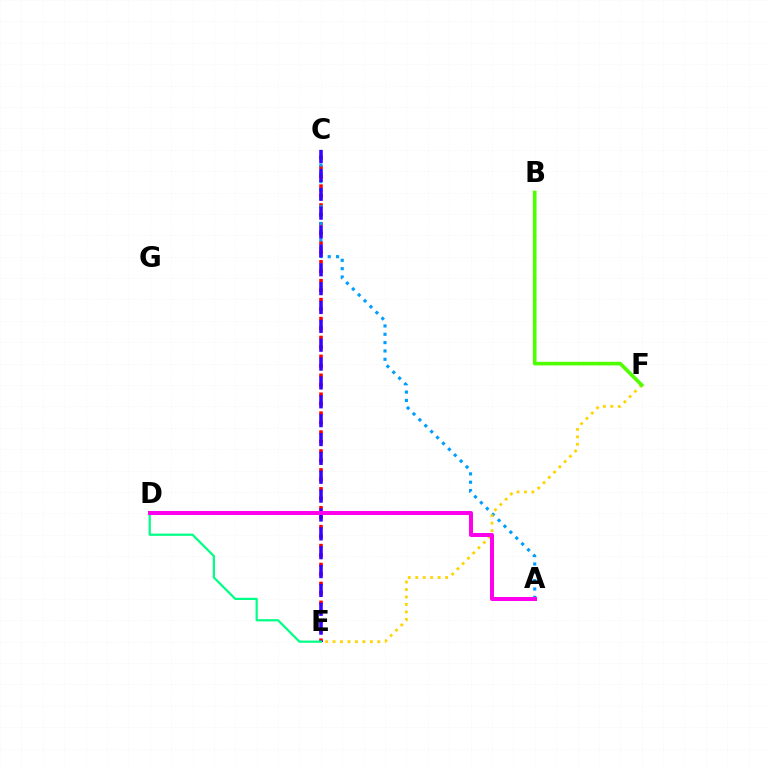{('C', 'E'): [{'color': '#ff0000', 'line_style': 'dotted', 'thickness': 2.57}, {'color': '#3700ff', 'line_style': 'dashed', 'thickness': 2.56}], ('A', 'C'): [{'color': '#009eff', 'line_style': 'dotted', 'thickness': 2.26}], ('E', 'F'): [{'color': '#ffd500', 'line_style': 'dotted', 'thickness': 2.03}], ('B', 'F'): [{'color': '#4fff00', 'line_style': 'solid', 'thickness': 2.62}], ('D', 'E'): [{'color': '#00ff86', 'line_style': 'solid', 'thickness': 1.6}], ('A', 'D'): [{'color': '#ff00ed', 'line_style': 'solid', 'thickness': 2.87}]}